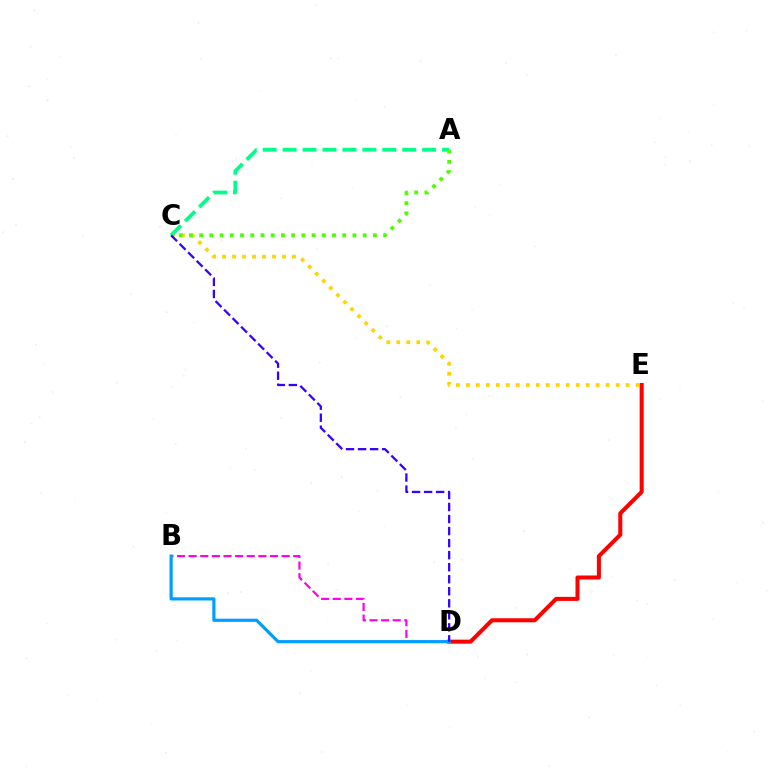{('D', 'E'): [{'color': '#ff0000', 'line_style': 'solid', 'thickness': 2.91}], ('B', 'D'): [{'color': '#ff00ed', 'line_style': 'dashed', 'thickness': 1.58}, {'color': '#009eff', 'line_style': 'solid', 'thickness': 2.29}], ('C', 'E'): [{'color': '#ffd500', 'line_style': 'dotted', 'thickness': 2.71}], ('A', 'C'): [{'color': '#00ff86', 'line_style': 'dashed', 'thickness': 2.71}, {'color': '#4fff00', 'line_style': 'dotted', 'thickness': 2.78}], ('C', 'D'): [{'color': '#3700ff', 'line_style': 'dashed', 'thickness': 1.64}]}